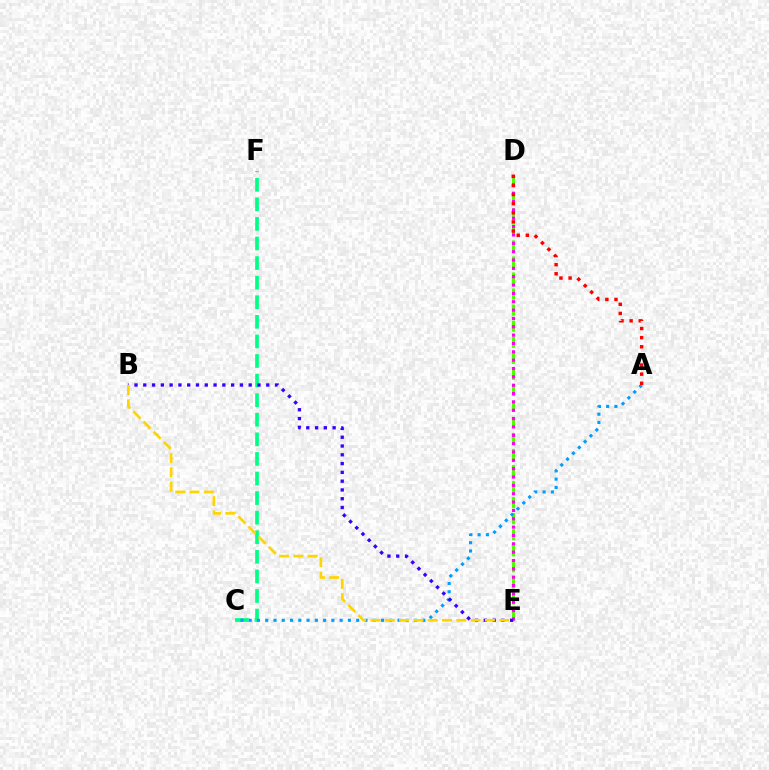{('D', 'E'): [{'color': '#4fff00', 'line_style': 'dashed', 'thickness': 2.18}, {'color': '#ff00ed', 'line_style': 'dotted', 'thickness': 2.27}], ('C', 'F'): [{'color': '#00ff86', 'line_style': 'dashed', 'thickness': 2.66}], ('A', 'C'): [{'color': '#009eff', 'line_style': 'dotted', 'thickness': 2.25}], ('B', 'E'): [{'color': '#3700ff', 'line_style': 'dotted', 'thickness': 2.39}, {'color': '#ffd500', 'line_style': 'dashed', 'thickness': 1.94}], ('A', 'D'): [{'color': '#ff0000', 'line_style': 'dotted', 'thickness': 2.48}]}